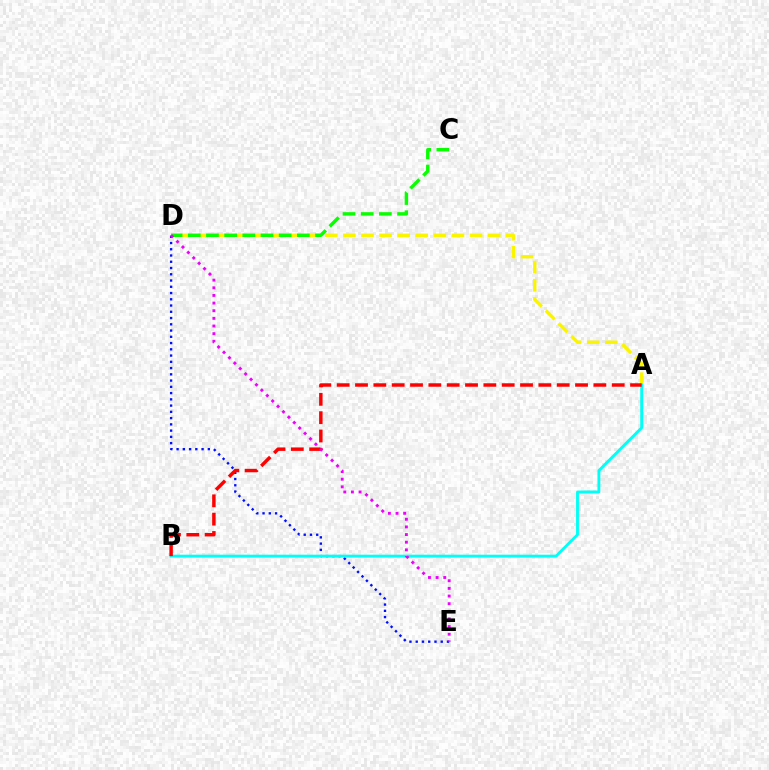{('A', 'D'): [{'color': '#fcf500', 'line_style': 'dashed', 'thickness': 2.46}], ('D', 'E'): [{'color': '#0010ff', 'line_style': 'dotted', 'thickness': 1.7}, {'color': '#ee00ff', 'line_style': 'dotted', 'thickness': 2.08}], ('C', 'D'): [{'color': '#08ff00', 'line_style': 'dashed', 'thickness': 2.47}], ('A', 'B'): [{'color': '#00fff6', 'line_style': 'solid', 'thickness': 2.07}, {'color': '#ff0000', 'line_style': 'dashed', 'thickness': 2.49}]}